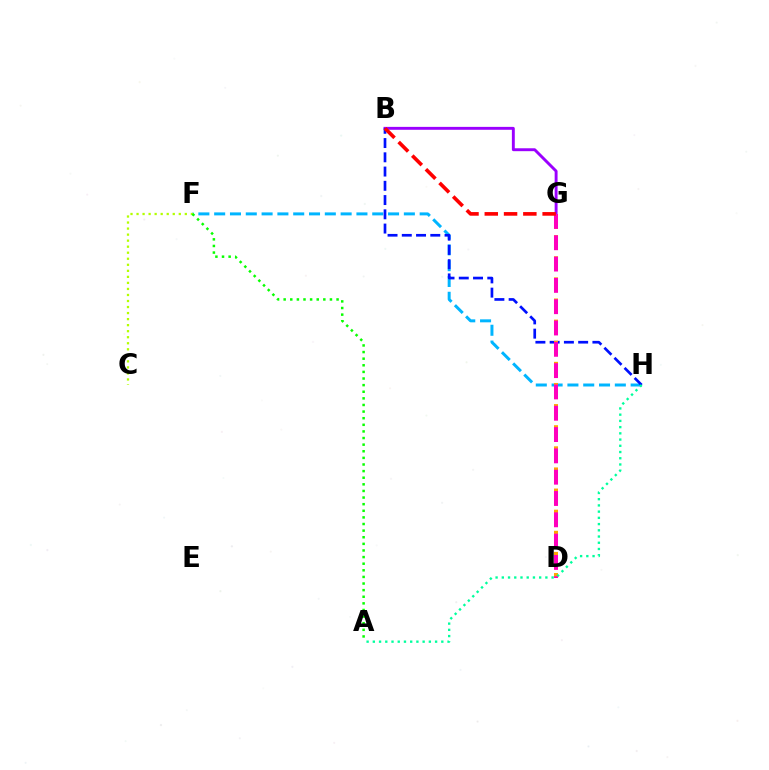{('F', 'H'): [{'color': '#00b5ff', 'line_style': 'dashed', 'thickness': 2.15}], ('B', 'G'): [{'color': '#9b00ff', 'line_style': 'solid', 'thickness': 2.09}, {'color': '#ff0000', 'line_style': 'dashed', 'thickness': 2.62}], ('C', 'F'): [{'color': '#b3ff00', 'line_style': 'dotted', 'thickness': 1.64}], ('B', 'H'): [{'color': '#0010ff', 'line_style': 'dashed', 'thickness': 1.94}], ('D', 'G'): [{'color': '#ffa500', 'line_style': 'dashed', 'thickness': 2.87}, {'color': '#ff00bd', 'line_style': 'dashed', 'thickness': 2.9}], ('A', 'H'): [{'color': '#00ff9d', 'line_style': 'dotted', 'thickness': 1.69}], ('A', 'F'): [{'color': '#08ff00', 'line_style': 'dotted', 'thickness': 1.8}]}